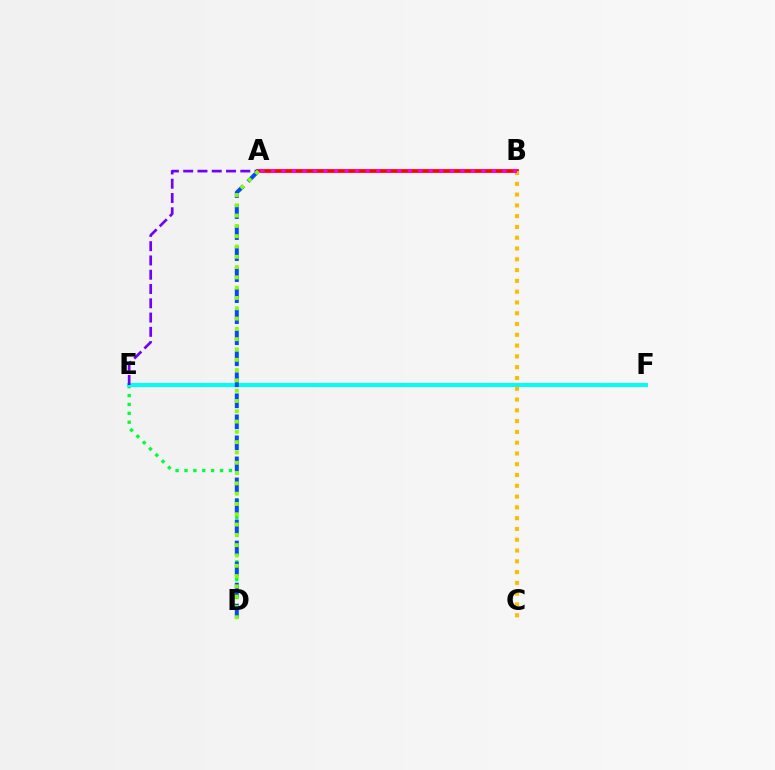{('D', 'E'): [{'color': '#00ff39', 'line_style': 'dotted', 'thickness': 2.41}], ('E', 'F'): [{'color': '#00fff6', 'line_style': 'solid', 'thickness': 2.91}], ('A', 'B'): [{'color': '#ff0000', 'line_style': 'solid', 'thickness': 2.68}, {'color': '#ff00cf', 'line_style': 'dotted', 'thickness': 2.86}], ('A', 'D'): [{'color': '#004bff', 'line_style': 'dashed', 'thickness': 2.86}, {'color': '#84ff00', 'line_style': 'dotted', 'thickness': 2.8}], ('A', 'E'): [{'color': '#7200ff', 'line_style': 'dashed', 'thickness': 1.94}], ('B', 'C'): [{'color': '#ffbd00', 'line_style': 'dotted', 'thickness': 2.93}]}